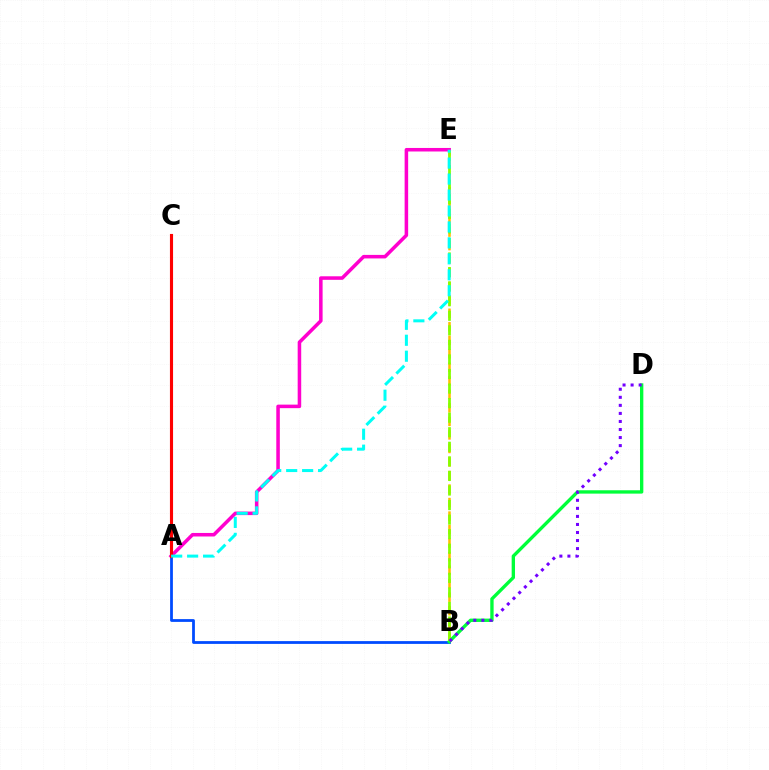{('A', 'E'): [{'color': '#ff00cf', 'line_style': 'solid', 'thickness': 2.54}, {'color': '#00fff6', 'line_style': 'dashed', 'thickness': 2.17}], ('B', 'E'): [{'color': '#ffbd00', 'line_style': 'dashed', 'thickness': 1.84}, {'color': '#84ff00', 'line_style': 'dashed', 'thickness': 1.98}], ('A', 'B'): [{'color': '#004bff', 'line_style': 'solid', 'thickness': 2.0}], ('B', 'D'): [{'color': '#00ff39', 'line_style': 'solid', 'thickness': 2.41}, {'color': '#7200ff', 'line_style': 'dotted', 'thickness': 2.19}], ('A', 'C'): [{'color': '#ff0000', 'line_style': 'solid', 'thickness': 2.25}]}